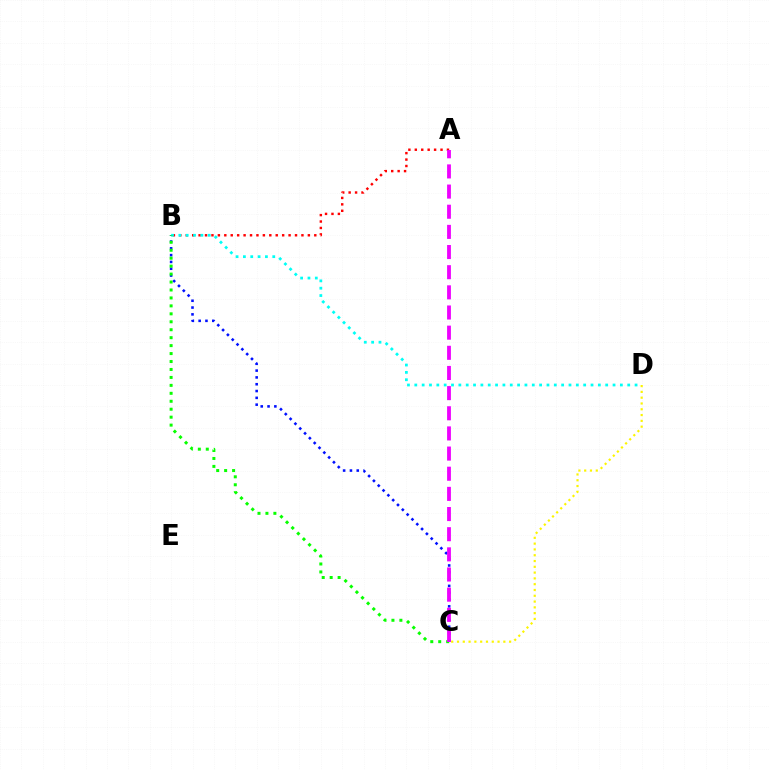{('A', 'B'): [{'color': '#ff0000', 'line_style': 'dotted', 'thickness': 1.75}], ('B', 'C'): [{'color': '#0010ff', 'line_style': 'dotted', 'thickness': 1.85}, {'color': '#08ff00', 'line_style': 'dotted', 'thickness': 2.16}], ('B', 'D'): [{'color': '#00fff6', 'line_style': 'dotted', 'thickness': 1.99}], ('C', 'D'): [{'color': '#fcf500', 'line_style': 'dotted', 'thickness': 1.57}], ('A', 'C'): [{'color': '#ee00ff', 'line_style': 'dashed', 'thickness': 2.74}]}